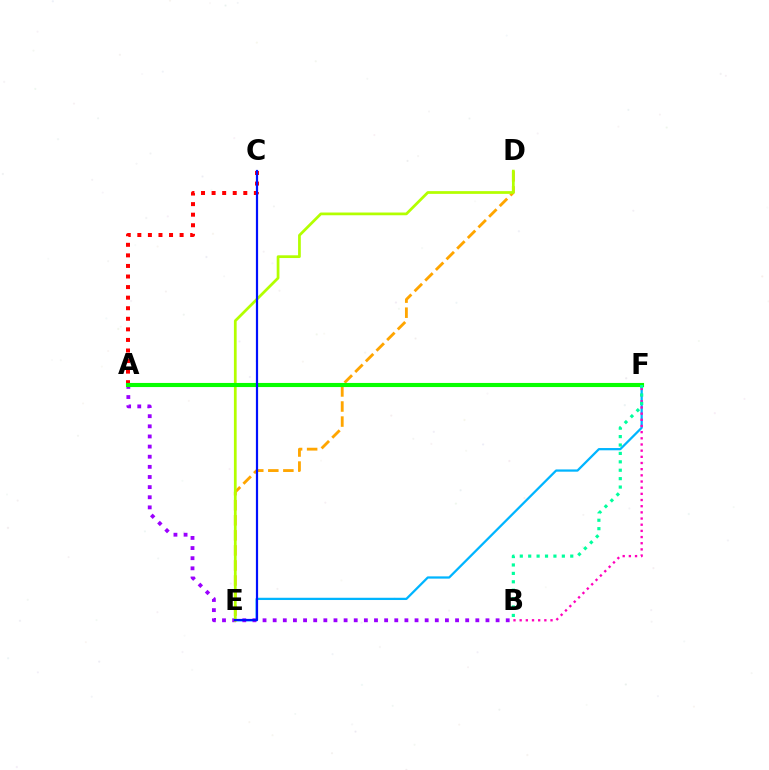{('D', 'E'): [{'color': '#ffa500', 'line_style': 'dashed', 'thickness': 2.04}, {'color': '#b3ff00', 'line_style': 'solid', 'thickness': 1.97}], ('E', 'F'): [{'color': '#00b5ff', 'line_style': 'solid', 'thickness': 1.62}], ('A', 'B'): [{'color': '#9b00ff', 'line_style': 'dotted', 'thickness': 2.75}], ('B', 'F'): [{'color': '#ff00bd', 'line_style': 'dotted', 'thickness': 1.68}, {'color': '#00ff9d', 'line_style': 'dotted', 'thickness': 2.29}], ('A', 'C'): [{'color': '#ff0000', 'line_style': 'dotted', 'thickness': 2.87}], ('A', 'F'): [{'color': '#08ff00', 'line_style': 'solid', 'thickness': 2.96}], ('C', 'E'): [{'color': '#0010ff', 'line_style': 'solid', 'thickness': 1.59}]}